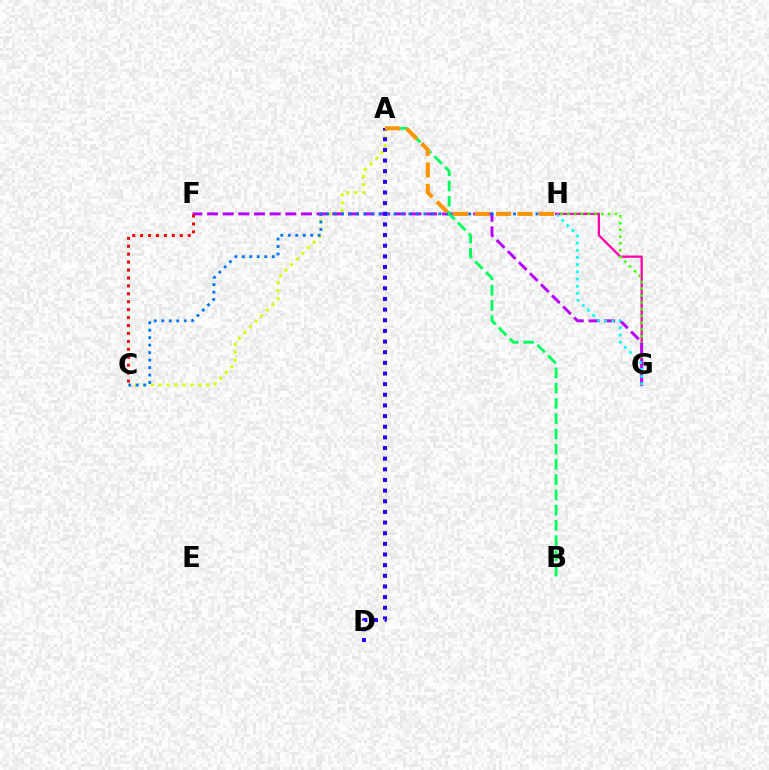{('G', 'H'): [{'color': '#ff00ac', 'line_style': 'solid', 'thickness': 1.65}, {'color': '#3dff00', 'line_style': 'dotted', 'thickness': 1.84}, {'color': '#00fff6', 'line_style': 'dotted', 'thickness': 1.95}], ('A', 'C'): [{'color': '#d1ff00', 'line_style': 'dotted', 'thickness': 2.16}], ('F', 'G'): [{'color': '#b900ff', 'line_style': 'dashed', 'thickness': 2.13}], ('C', 'H'): [{'color': '#0074ff', 'line_style': 'dotted', 'thickness': 2.03}], ('A', 'B'): [{'color': '#00ff5c', 'line_style': 'dashed', 'thickness': 2.07}], ('A', 'D'): [{'color': '#2500ff', 'line_style': 'dotted', 'thickness': 2.89}], ('A', 'H'): [{'color': '#ff9400', 'line_style': 'dashed', 'thickness': 2.91}], ('C', 'F'): [{'color': '#ff0000', 'line_style': 'dotted', 'thickness': 2.16}]}